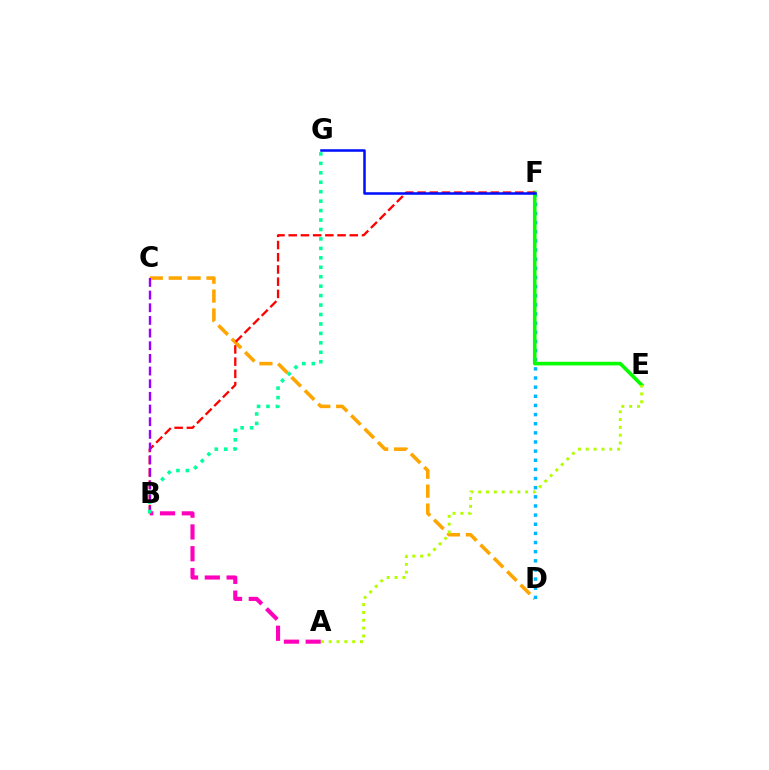{('C', 'D'): [{'color': '#ffa500', 'line_style': 'dashed', 'thickness': 2.57}], ('D', 'F'): [{'color': '#00b5ff', 'line_style': 'dotted', 'thickness': 2.48}], ('A', 'B'): [{'color': '#ff00bd', 'line_style': 'dashed', 'thickness': 2.96}], ('E', 'F'): [{'color': '#08ff00', 'line_style': 'solid', 'thickness': 2.61}], ('B', 'F'): [{'color': '#ff0000', 'line_style': 'dashed', 'thickness': 1.66}], ('A', 'E'): [{'color': '#b3ff00', 'line_style': 'dotted', 'thickness': 2.13}], ('B', 'C'): [{'color': '#9b00ff', 'line_style': 'dashed', 'thickness': 1.72}], ('F', 'G'): [{'color': '#0010ff', 'line_style': 'solid', 'thickness': 1.82}], ('B', 'G'): [{'color': '#00ff9d', 'line_style': 'dotted', 'thickness': 2.57}]}